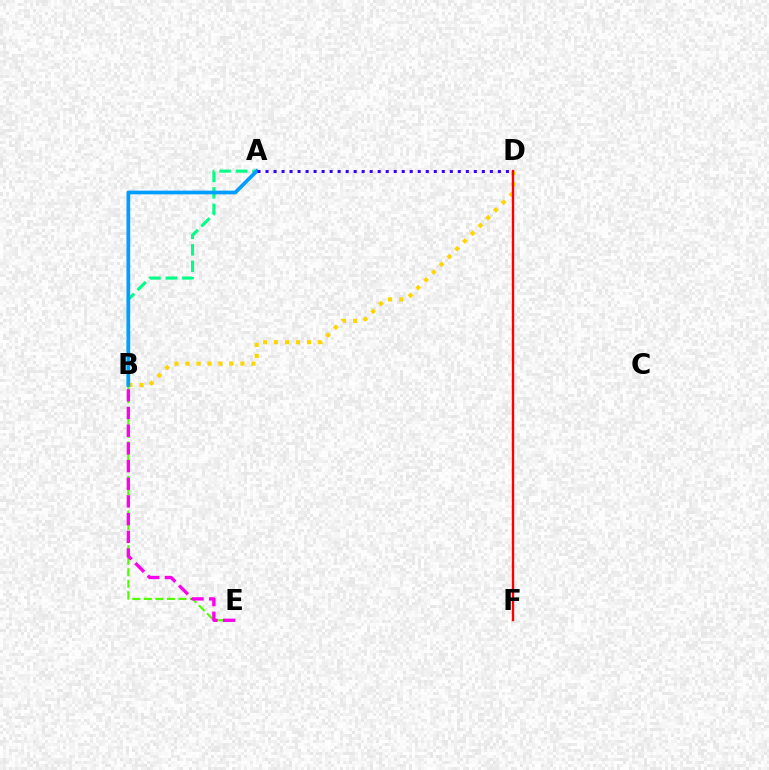{('B', 'D'): [{'color': '#ffd500', 'line_style': 'dotted', 'thickness': 2.99}], ('D', 'F'): [{'color': '#ff0000', 'line_style': 'solid', 'thickness': 1.71}], ('B', 'E'): [{'color': '#4fff00', 'line_style': 'dashed', 'thickness': 1.57}, {'color': '#ff00ed', 'line_style': 'dashed', 'thickness': 2.4}], ('A', 'B'): [{'color': '#00ff86', 'line_style': 'dashed', 'thickness': 2.24}, {'color': '#009eff', 'line_style': 'solid', 'thickness': 2.68}], ('A', 'D'): [{'color': '#3700ff', 'line_style': 'dotted', 'thickness': 2.18}]}